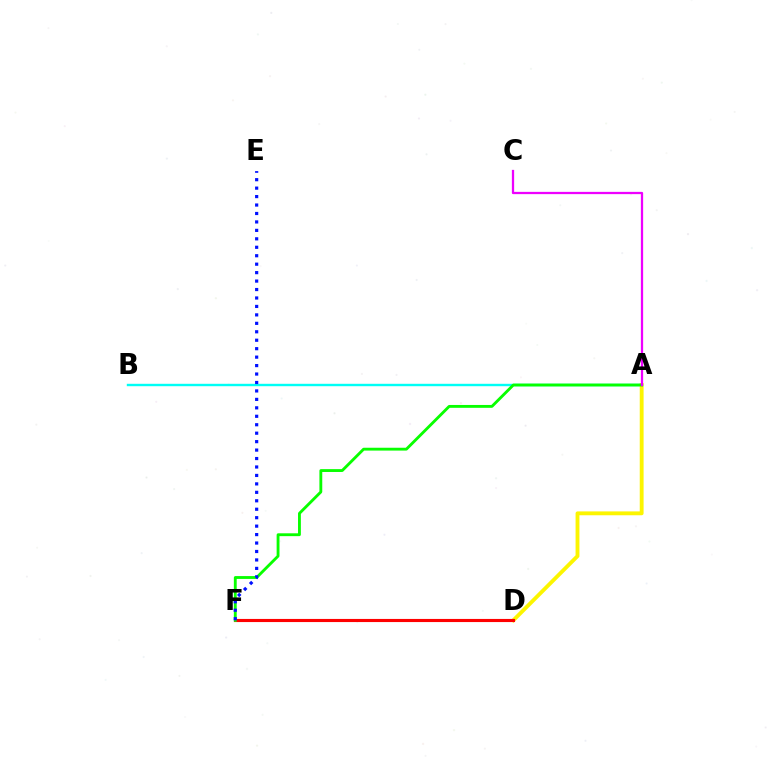{('A', 'B'): [{'color': '#00fff6', 'line_style': 'solid', 'thickness': 1.74}], ('A', 'D'): [{'color': '#fcf500', 'line_style': 'solid', 'thickness': 2.77}], ('D', 'F'): [{'color': '#ff0000', 'line_style': 'solid', 'thickness': 2.25}], ('A', 'F'): [{'color': '#08ff00', 'line_style': 'solid', 'thickness': 2.05}], ('E', 'F'): [{'color': '#0010ff', 'line_style': 'dotted', 'thickness': 2.3}], ('A', 'C'): [{'color': '#ee00ff', 'line_style': 'solid', 'thickness': 1.63}]}